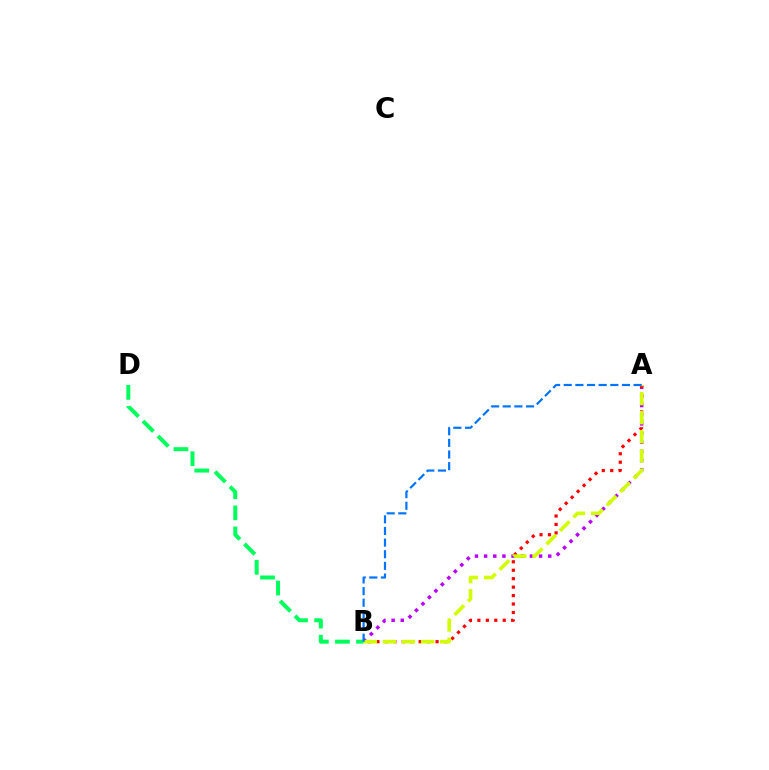{('A', 'B'): [{'color': '#b900ff', 'line_style': 'dotted', 'thickness': 2.49}, {'color': '#ff0000', 'line_style': 'dotted', 'thickness': 2.3}, {'color': '#d1ff00', 'line_style': 'dashed', 'thickness': 2.59}, {'color': '#0074ff', 'line_style': 'dashed', 'thickness': 1.58}], ('B', 'D'): [{'color': '#00ff5c', 'line_style': 'dashed', 'thickness': 2.87}]}